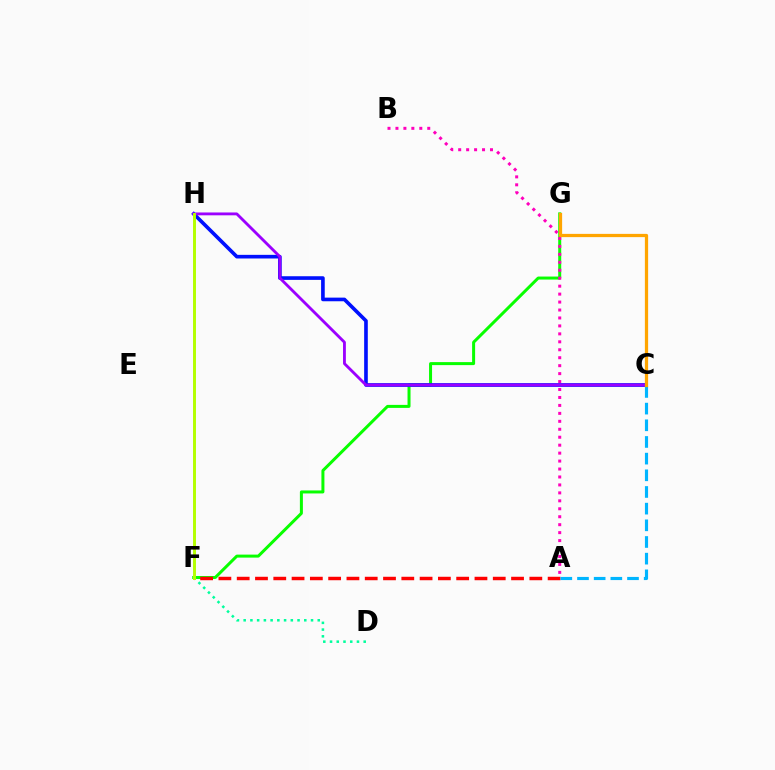{('F', 'G'): [{'color': '#08ff00', 'line_style': 'solid', 'thickness': 2.16}], ('A', 'F'): [{'color': '#ff0000', 'line_style': 'dashed', 'thickness': 2.48}], ('A', 'B'): [{'color': '#ff00bd', 'line_style': 'dotted', 'thickness': 2.16}], ('D', 'F'): [{'color': '#00ff9d', 'line_style': 'dotted', 'thickness': 1.83}], ('C', 'H'): [{'color': '#0010ff', 'line_style': 'solid', 'thickness': 2.62}, {'color': '#9b00ff', 'line_style': 'solid', 'thickness': 2.04}], ('A', 'C'): [{'color': '#00b5ff', 'line_style': 'dashed', 'thickness': 2.26}], ('C', 'G'): [{'color': '#ffa500', 'line_style': 'solid', 'thickness': 2.34}], ('F', 'H'): [{'color': '#b3ff00', 'line_style': 'solid', 'thickness': 2.11}]}